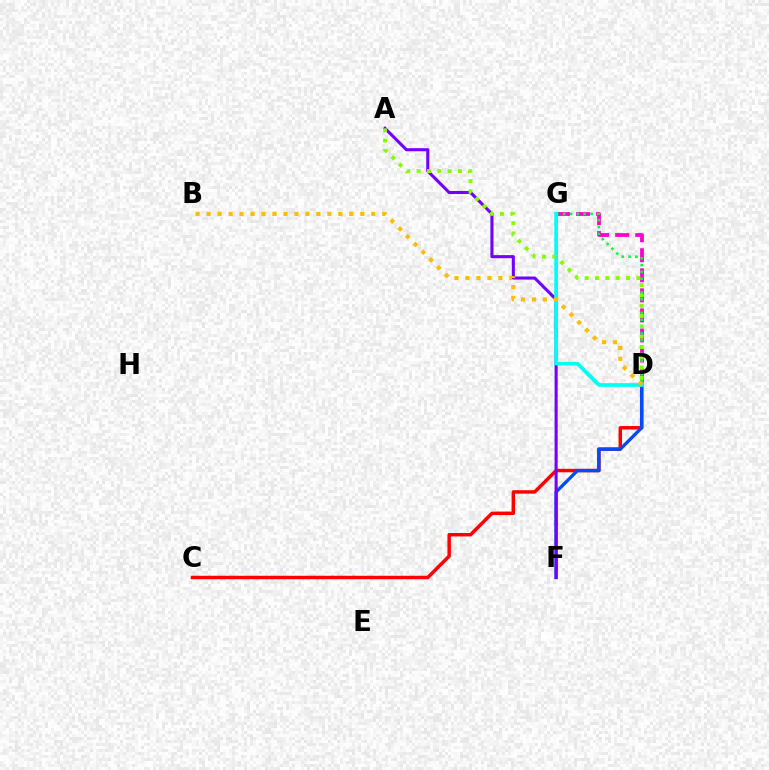{('C', 'D'): [{'color': '#ff0000', 'line_style': 'solid', 'thickness': 2.49}], ('D', 'G'): [{'color': '#ff00cf', 'line_style': 'dashed', 'thickness': 2.72}, {'color': '#00ff39', 'line_style': 'dotted', 'thickness': 1.86}, {'color': '#00fff6', 'line_style': 'solid', 'thickness': 2.67}], ('D', 'F'): [{'color': '#004bff', 'line_style': 'solid', 'thickness': 2.37}], ('A', 'F'): [{'color': '#7200ff', 'line_style': 'solid', 'thickness': 2.21}], ('A', 'D'): [{'color': '#84ff00', 'line_style': 'dotted', 'thickness': 2.8}], ('B', 'D'): [{'color': '#ffbd00', 'line_style': 'dotted', 'thickness': 2.98}]}